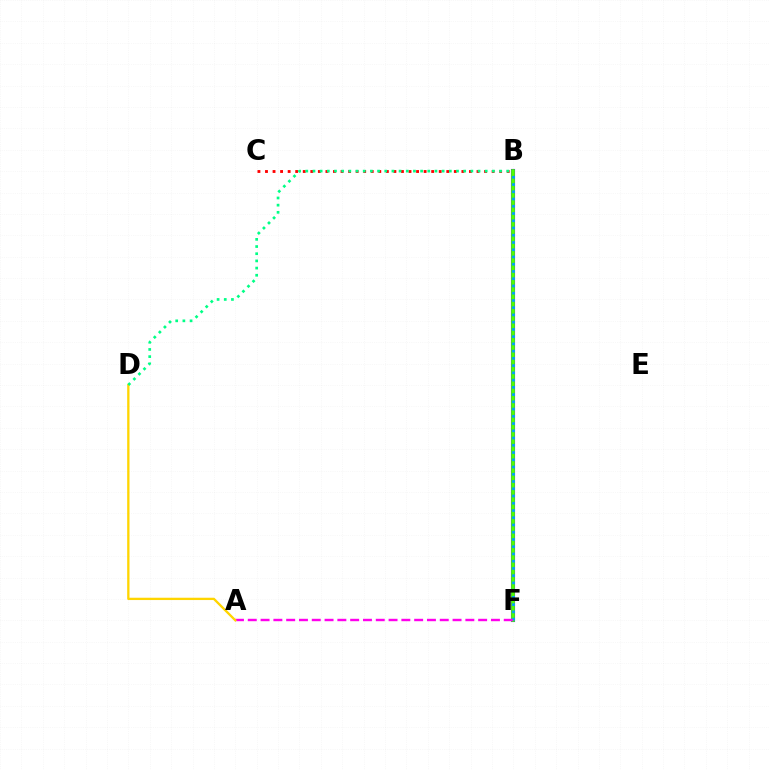{('B', 'F'): [{'color': '#3700ff', 'line_style': 'solid', 'thickness': 2.96}, {'color': '#4fff00', 'line_style': 'solid', 'thickness': 2.62}, {'color': '#009eff', 'line_style': 'dotted', 'thickness': 1.97}], ('B', 'C'): [{'color': '#ff0000', 'line_style': 'dotted', 'thickness': 2.05}], ('A', 'F'): [{'color': '#ff00ed', 'line_style': 'dashed', 'thickness': 1.74}], ('A', 'D'): [{'color': '#ffd500', 'line_style': 'solid', 'thickness': 1.66}], ('B', 'D'): [{'color': '#00ff86', 'line_style': 'dotted', 'thickness': 1.95}]}